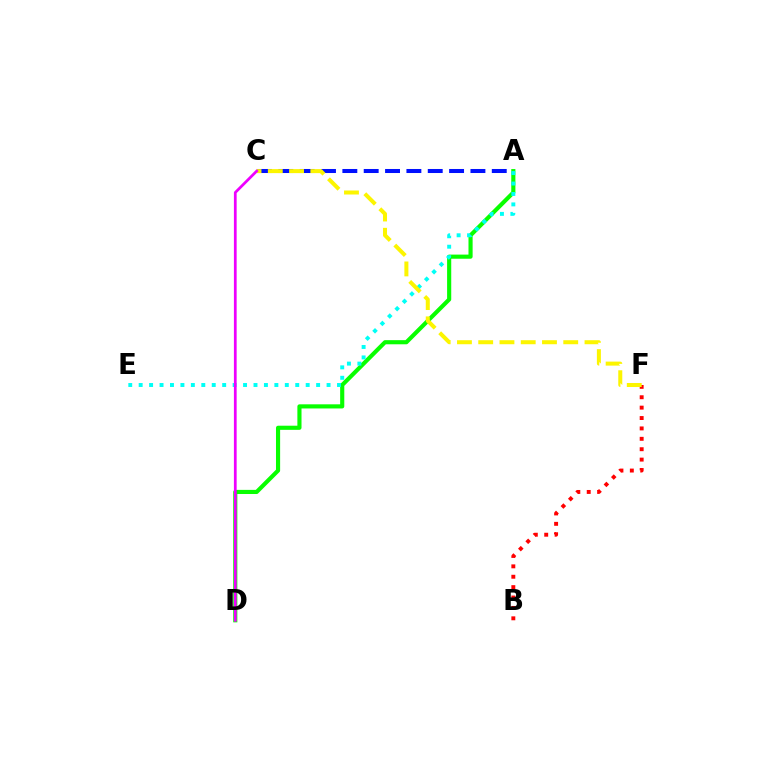{('B', 'F'): [{'color': '#ff0000', 'line_style': 'dotted', 'thickness': 2.82}], ('A', 'D'): [{'color': '#08ff00', 'line_style': 'solid', 'thickness': 2.98}], ('A', 'E'): [{'color': '#00fff6', 'line_style': 'dotted', 'thickness': 2.84}], ('A', 'C'): [{'color': '#0010ff', 'line_style': 'dashed', 'thickness': 2.9}], ('C', 'F'): [{'color': '#fcf500', 'line_style': 'dashed', 'thickness': 2.89}], ('C', 'D'): [{'color': '#ee00ff', 'line_style': 'solid', 'thickness': 1.97}]}